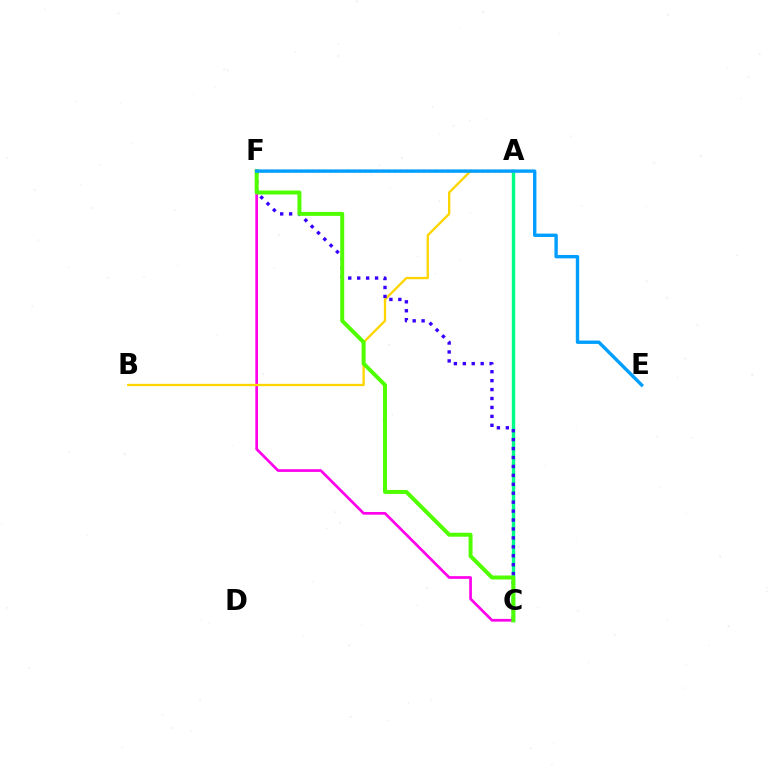{('C', 'F'): [{'color': '#ff00ed', 'line_style': 'solid', 'thickness': 1.94}, {'color': '#3700ff', 'line_style': 'dotted', 'thickness': 2.43}, {'color': '#4fff00', 'line_style': 'solid', 'thickness': 2.86}], ('A', 'F'): [{'color': '#ff0000', 'line_style': 'dotted', 'thickness': 1.59}], ('A', 'C'): [{'color': '#00ff86', 'line_style': 'solid', 'thickness': 2.45}], ('A', 'B'): [{'color': '#ffd500', 'line_style': 'solid', 'thickness': 1.68}], ('E', 'F'): [{'color': '#009eff', 'line_style': 'solid', 'thickness': 2.43}]}